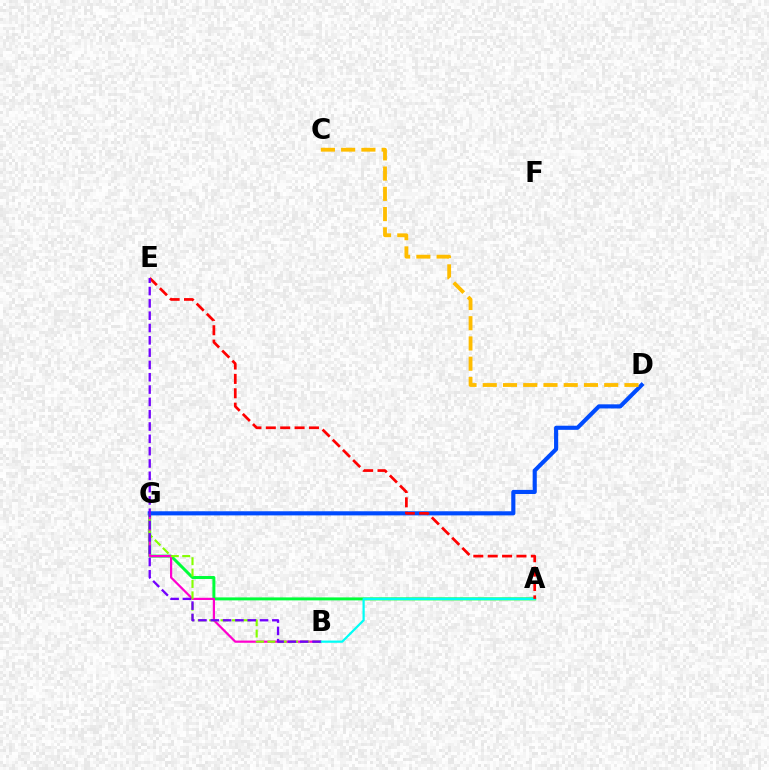{('A', 'G'): [{'color': '#00ff39', 'line_style': 'solid', 'thickness': 2.14}], ('B', 'G'): [{'color': '#ff00cf', 'line_style': 'solid', 'thickness': 1.59}, {'color': '#84ff00', 'line_style': 'dashed', 'thickness': 1.55}], ('D', 'G'): [{'color': '#004bff', 'line_style': 'solid', 'thickness': 2.97}], ('A', 'B'): [{'color': '#00fff6', 'line_style': 'solid', 'thickness': 1.59}], ('A', 'E'): [{'color': '#ff0000', 'line_style': 'dashed', 'thickness': 1.95}], ('C', 'D'): [{'color': '#ffbd00', 'line_style': 'dashed', 'thickness': 2.75}], ('B', 'E'): [{'color': '#7200ff', 'line_style': 'dashed', 'thickness': 1.67}]}